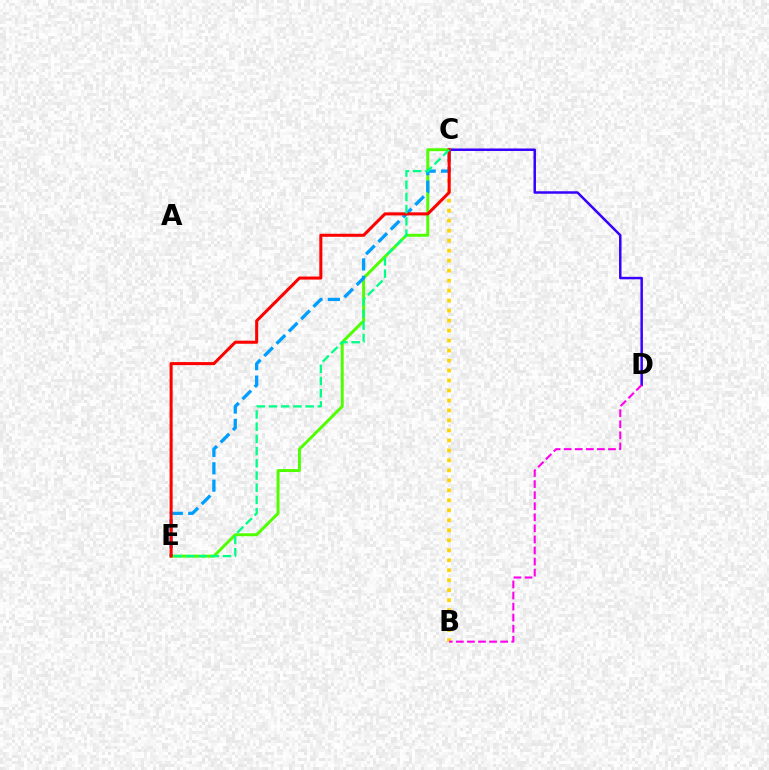{('C', 'D'): [{'color': '#3700ff', 'line_style': 'solid', 'thickness': 1.8}], ('B', 'C'): [{'color': '#ffd500', 'line_style': 'dotted', 'thickness': 2.71}], ('B', 'D'): [{'color': '#ff00ed', 'line_style': 'dashed', 'thickness': 1.5}], ('C', 'E'): [{'color': '#4fff00', 'line_style': 'solid', 'thickness': 2.12}, {'color': '#009eff', 'line_style': 'dashed', 'thickness': 2.36}, {'color': '#ff0000', 'line_style': 'solid', 'thickness': 2.19}, {'color': '#00ff86', 'line_style': 'dashed', 'thickness': 1.66}]}